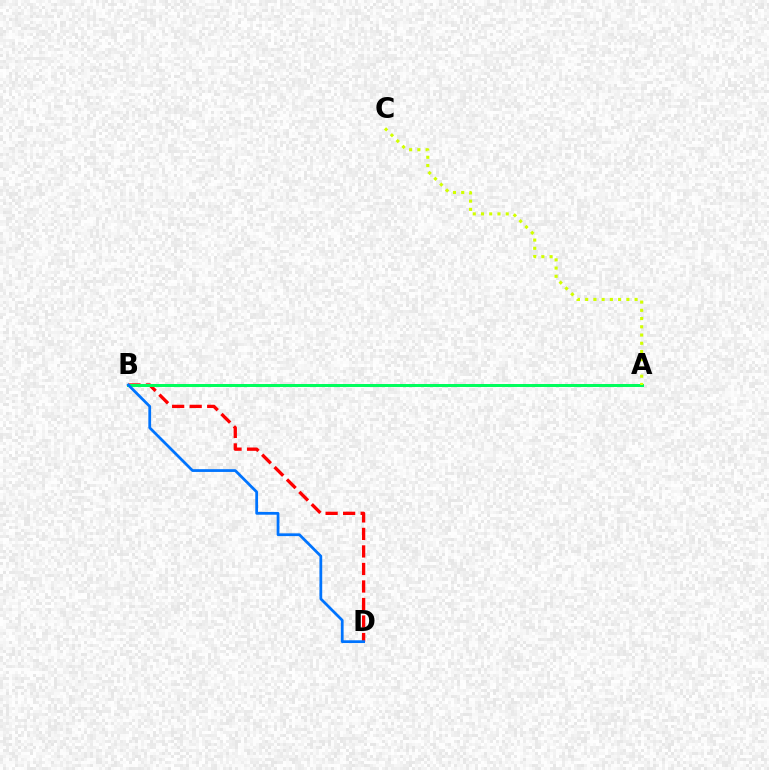{('B', 'D'): [{'color': '#ff0000', 'line_style': 'dashed', 'thickness': 2.38}, {'color': '#0074ff', 'line_style': 'solid', 'thickness': 1.99}], ('A', 'B'): [{'color': '#b900ff', 'line_style': 'dashed', 'thickness': 1.92}, {'color': '#00ff5c', 'line_style': 'solid', 'thickness': 2.14}], ('A', 'C'): [{'color': '#d1ff00', 'line_style': 'dotted', 'thickness': 2.24}]}